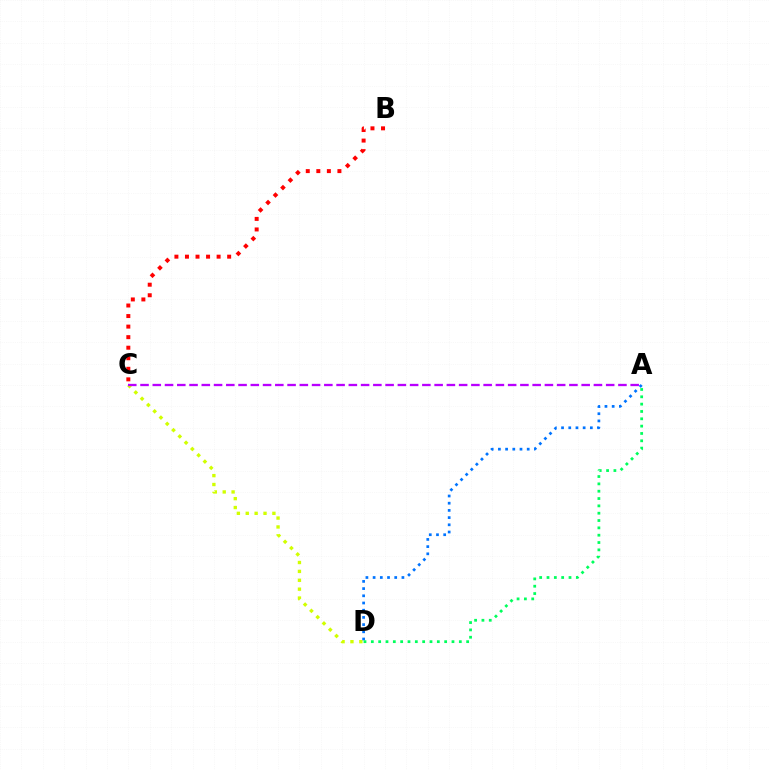{('C', 'D'): [{'color': '#d1ff00', 'line_style': 'dotted', 'thickness': 2.41}], ('A', 'D'): [{'color': '#0074ff', 'line_style': 'dotted', 'thickness': 1.96}, {'color': '#00ff5c', 'line_style': 'dotted', 'thickness': 1.99}], ('B', 'C'): [{'color': '#ff0000', 'line_style': 'dotted', 'thickness': 2.87}], ('A', 'C'): [{'color': '#b900ff', 'line_style': 'dashed', 'thickness': 1.66}]}